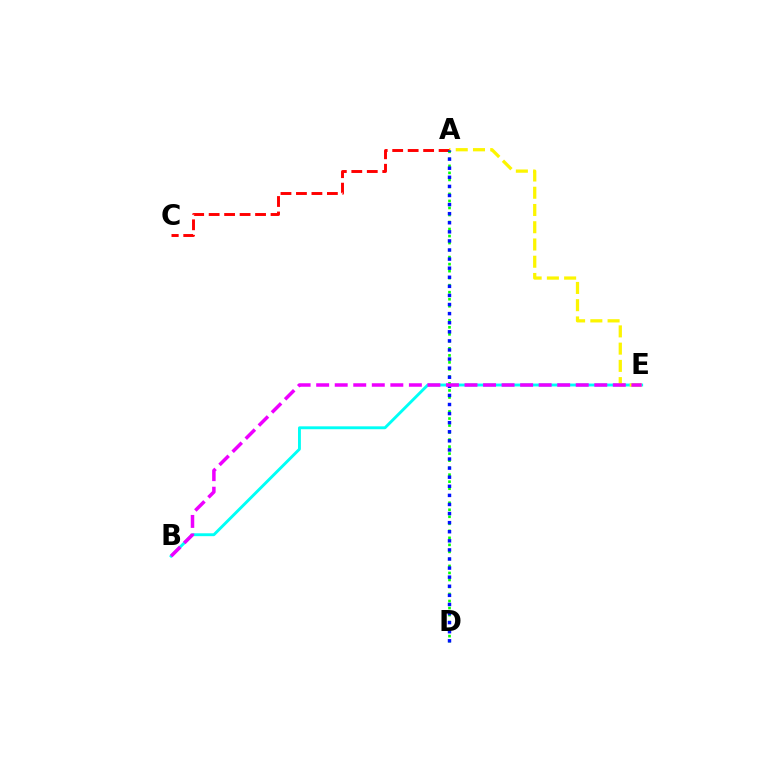{('B', 'E'): [{'color': '#00fff6', 'line_style': 'solid', 'thickness': 2.08}, {'color': '#ee00ff', 'line_style': 'dashed', 'thickness': 2.52}], ('A', 'E'): [{'color': '#fcf500', 'line_style': 'dashed', 'thickness': 2.34}], ('A', 'C'): [{'color': '#ff0000', 'line_style': 'dashed', 'thickness': 2.1}], ('A', 'D'): [{'color': '#08ff00', 'line_style': 'dotted', 'thickness': 1.91}, {'color': '#0010ff', 'line_style': 'dotted', 'thickness': 2.47}]}